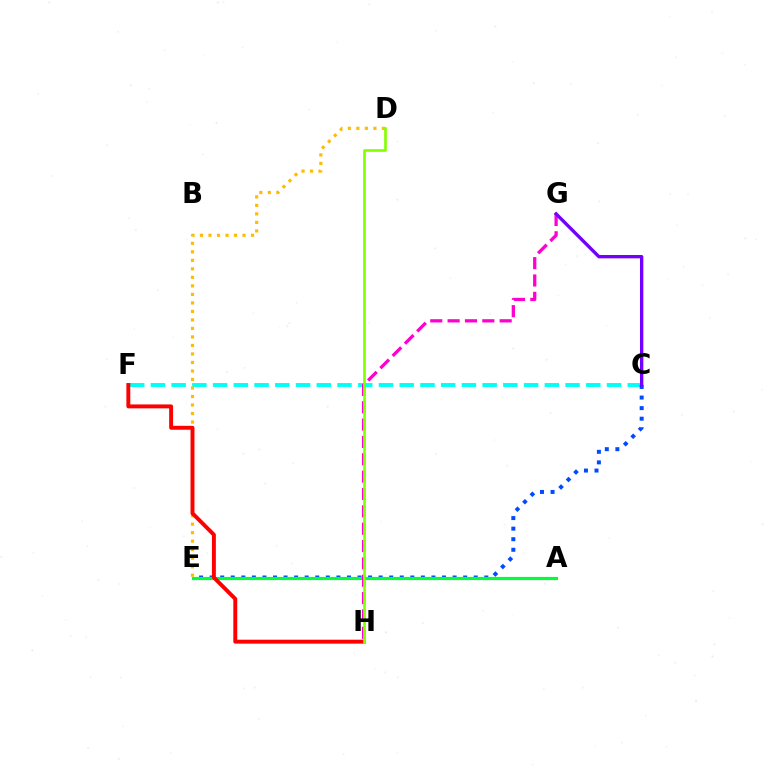{('C', 'F'): [{'color': '#00fff6', 'line_style': 'dashed', 'thickness': 2.82}], ('C', 'E'): [{'color': '#004bff', 'line_style': 'dotted', 'thickness': 2.87}], ('A', 'E'): [{'color': '#00ff39', 'line_style': 'solid', 'thickness': 2.29}], ('D', 'E'): [{'color': '#ffbd00', 'line_style': 'dotted', 'thickness': 2.31}], ('G', 'H'): [{'color': '#ff00cf', 'line_style': 'dashed', 'thickness': 2.36}], ('F', 'H'): [{'color': '#ff0000', 'line_style': 'solid', 'thickness': 2.83}], ('C', 'G'): [{'color': '#7200ff', 'line_style': 'solid', 'thickness': 2.41}], ('D', 'H'): [{'color': '#84ff00', 'line_style': 'solid', 'thickness': 1.91}]}